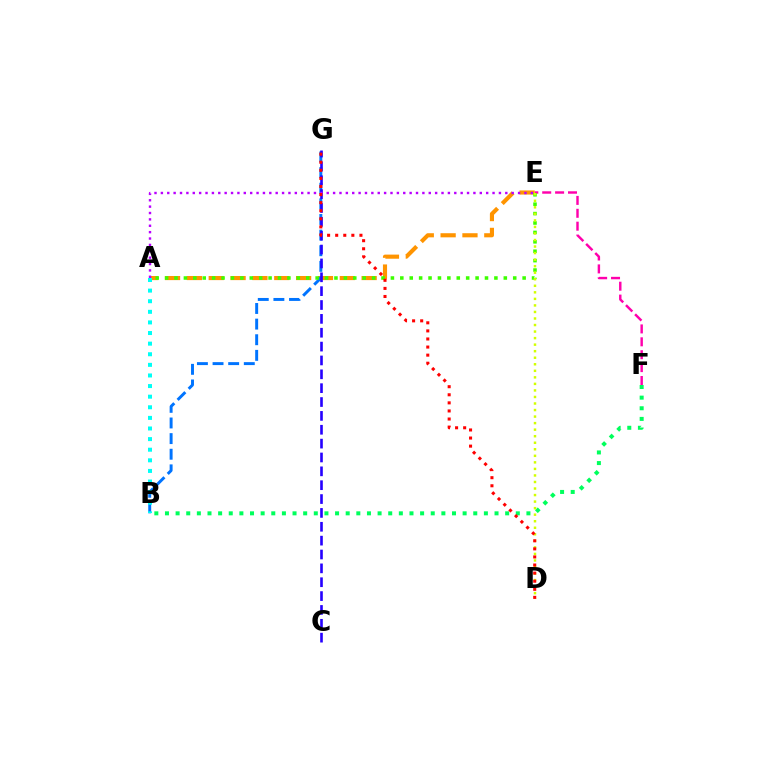{('E', 'F'): [{'color': '#ff00ac', 'line_style': 'dashed', 'thickness': 1.75}], ('A', 'E'): [{'color': '#ff9400', 'line_style': 'dashed', 'thickness': 2.97}, {'color': '#3dff00', 'line_style': 'dotted', 'thickness': 2.56}, {'color': '#b900ff', 'line_style': 'dotted', 'thickness': 1.73}], ('B', 'G'): [{'color': '#0074ff', 'line_style': 'dashed', 'thickness': 2.12}], ('B', 'F'): [{'color': '#00ff5c', 'line_style': 'dotted', 'thickness': 2.89}], ('A', 'B'): [{'color': '#00fff6', 'line_style': 'dotted', 'thickness': 2.88}], ('C', 'G'): [{'color': '#2500ff', 'line_style': 'dashed', 'thickness': 1.88}], ('D', 'E'): [{'color': '#d1ff00', 'line_style': 'dotted', 'thickness': 1.78}], ('D', 'G'): [{'color': '#ff0000', 'line_style': 'dotted', 'thickness': 2.2}]}